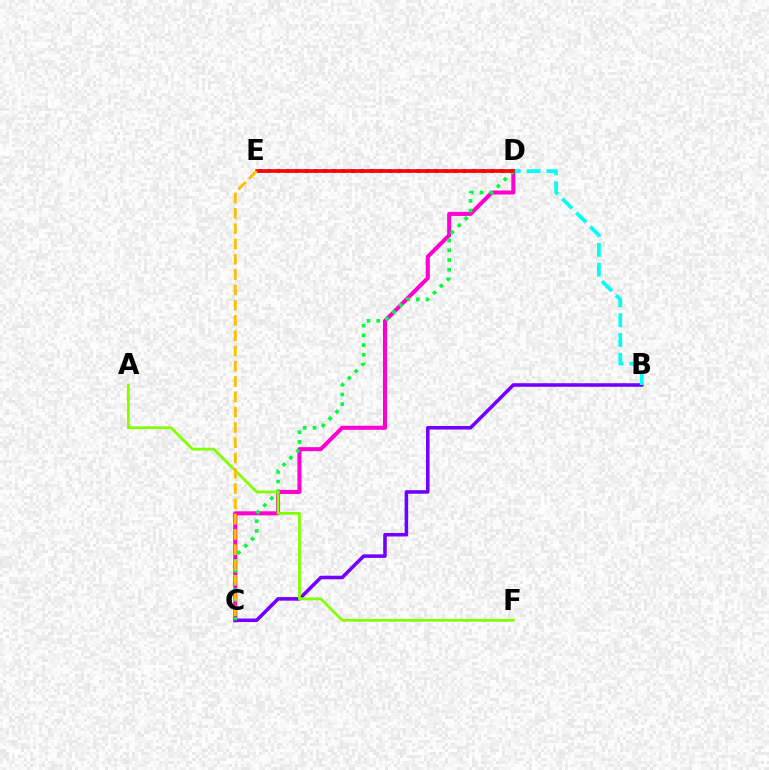{('C', 'D'): [{'color': '#ff00cf', 'line_style': 'solid', 'thickness': 2.92}, {'color': '#00ff39', 'line_style': 'dotted', 'thickness': 2.64}], ('D', 'E'): [{'color': '#004bff', 'line_style': 'dotted', 'thickness': 2.53}, {'color': '#ff0000', 'line_style': 'solid', 'thickness': 2.63}], ('B', 'C'): [{'color': '#7200ff', 'line_style': 'solid', 'thickness': 2.55}], ('B', 'D'): [{'color': '#00fff6', 'line_style': 'dashed', 'thickness': 2.69}], ('A', 'F'): [{'color': '#84ff00', 'line_style': 'solid', 'thickness': 2.02}], ('C', 'E'): [{'color': '#ffbd00', 'line_style': 'dashed', 'thickness': 2.08}]}